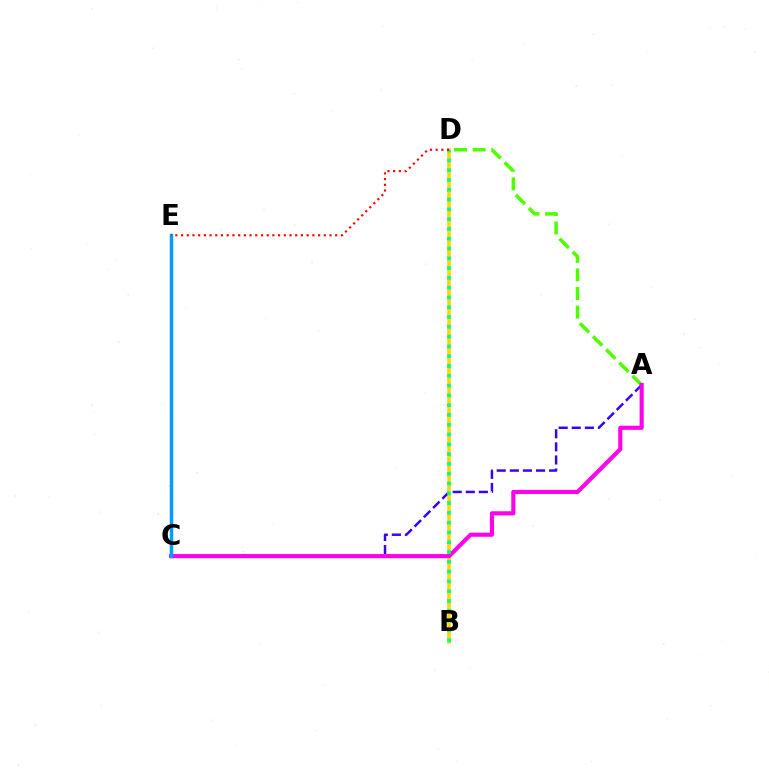{('A', 'D'): [{'color': '#4fff00', 'line_style': 'dashed', 'thickness': 2.53}], ('B', 'D'): [{'color': '#ffd500', 'line_style': 'solid', 'thickness': 2.56}, {'color': '#00ff86', 'line_style': 'dotted', 'thickness': 2.66}], ('A', 'C'): [{'color': '#3700ff', 'line_style': 'dashed', 'thickness': 1.78}, {'color': '#ff00ed', 'line_style': 'solid', 'thickness': 2.97}], ('C', 'E'): [{'color': '#009eff', 'line_style': 'solid', 'thickness': 2.51}], ('D', 'E'): [{'color': '#ff0000', 'line_style': 'dotted', 'thickness': 1.55}]}